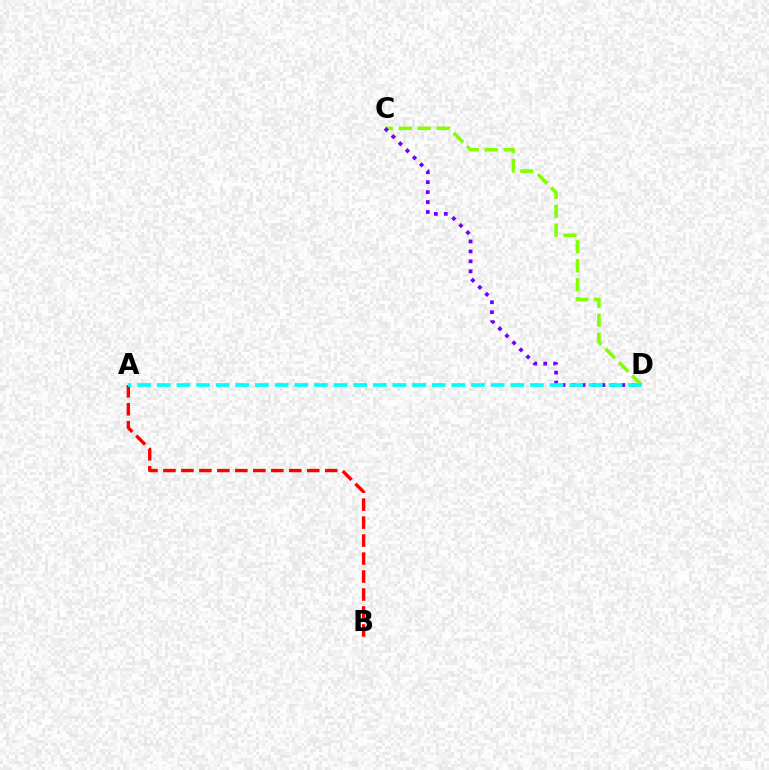{('C', 'D'): [{'color': '#84ff00', 'line_style': 'dashed', 'thickness': 2.58}, {'color': '#7200ff', 'line_style': 'dotted', 'thickness': 2.7}], ('A', 'B'): [{'color': '#ff0000', 'line_style': 'dashed', 'thickness': 2.44}], ('A', 'D'): [{'color': '#00fff6', 'line_style': 'dashed', 'thickness': 2.67}]}